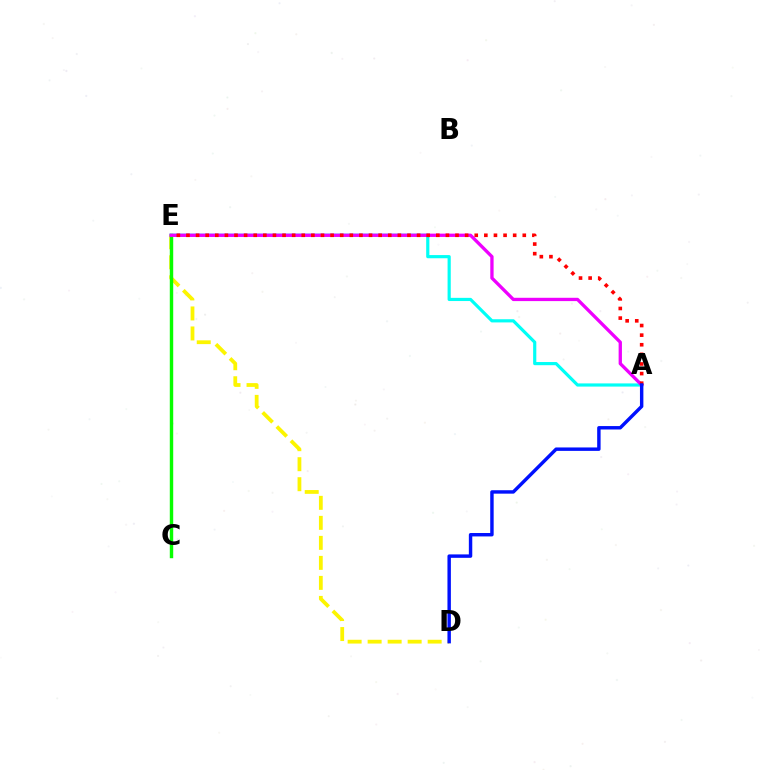{('A', 'E'): [{'color': '#00fff6', 'line_style': 'solid', 'thickness': 2.29}, {'color': '#ee00ff', 'line_style': 'solid', 'thickness': 2.38}, {'color': '#ff0000', 'line_style': 'dotted', 'thickness': 2.61}], ('D', 'E'): [{'color': '#fcf500', 'line_style': 'dashed', 'thickness': 2.72}], ('C', 'E'): [{'color': '#08ff00', 'line_style': 'solid', 'thickness': 2.46}], ('A', 'D'): [{'color': '#0010ff', 'line_style': 'solid', 'thickness': 2.47}]}